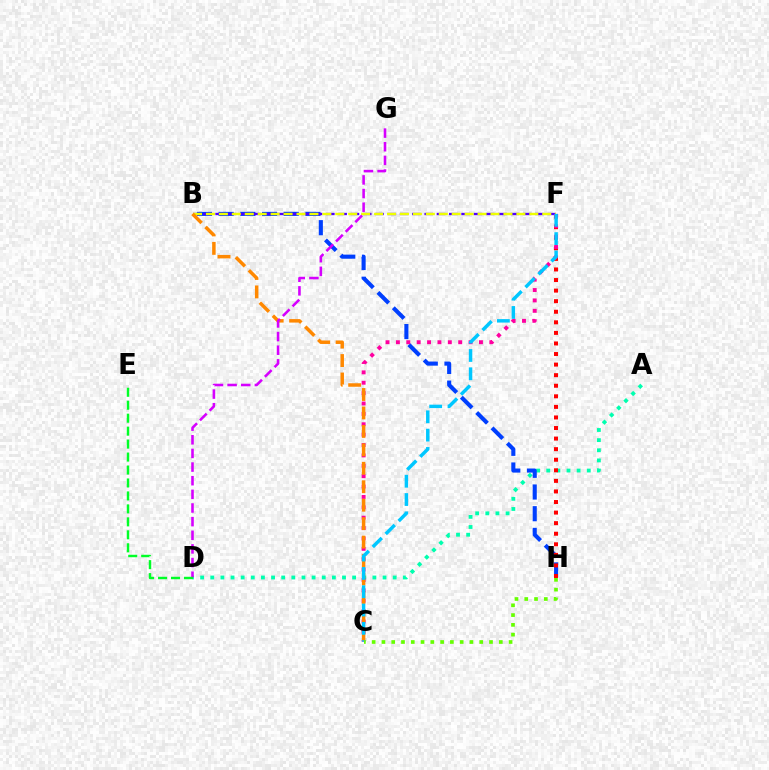{('A', 'D'): [{'color': '#00ffaf', 'line_style': 'dotted', 'thickness': 2.75}], ('B', 'H'): [{'color': '#003fff', 'line_style': 'dashed', 'thickness': 2.95}], ('F', 'H'): [{'color': '#ff0000', 'line_style': 'dotted', 'thickness': 2.87}], ('B', 'F'): [{'color': '#4f00ff', 'line_style': 'dashed', 'thickness': 1.67}, {'color': '#eeff00', 'line_style': 'dashed', 'thickness': 1.76}], ('C', 'F'): [{'color': '#ff00a0', 'line_style': 'dotted', 'thickness': 2.82}, {'color': '#00c7ff', 'line_style': 'dashed', 'thickness': 2.49}], ('B', 'C'): [{'color': '#ff8800', 'line_style': 'dashed', 'thickness': 2.51}], ('D', 'G'): [{'color': '#d600ff', 'line_style': 'dashed', 'thickness': 1.85}], ('D', 'E'): [{'color': '#00ff27', 'line_style': 'dashed', 'thickness': 1.76}], ('C', 'H'): [{'color': '#66ff00', 'line_style': 'dotted', 'thickness': 2.66}]}